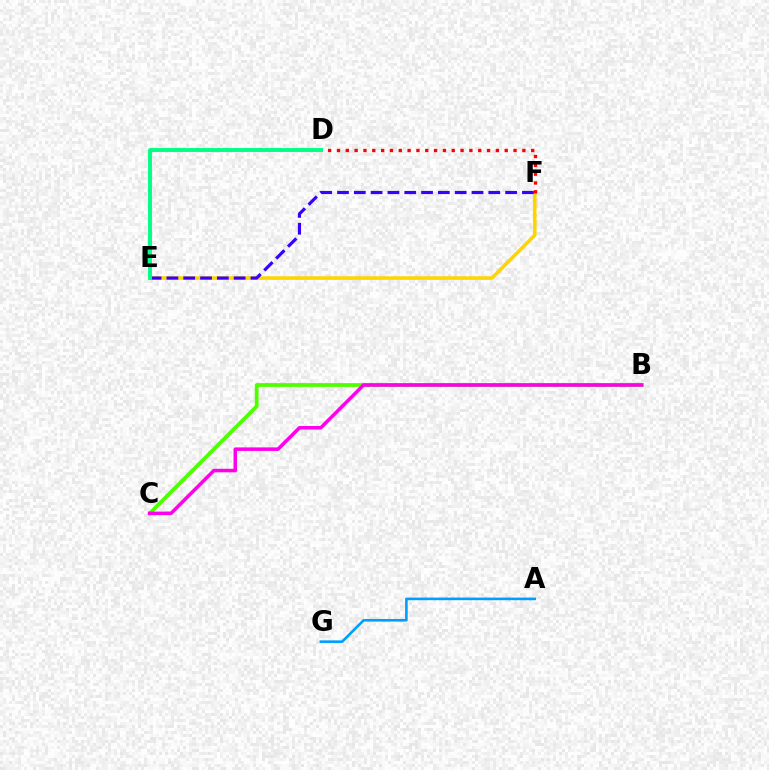{('E', 'F'): [{'color': '#ffd500', 'line_style': 'solid', 'thickness': 2.59}, {'color': '#3700ff', 'line_style': 'dashed', 'thickness': 2.28}], ('D', 'F'): [{'color': '#ff0000', 'line_style': 'dotted', 'thickness': 2.4}], ('D', 'E'): [{'color': '#00ff86', 'line_style': 'solid', 'thickness': 2.81}], ('A', 'G'): [{'color': '#009eff', 'line_style': 'solid', 'thickness': 1.88}], ('B', 'C'): [{'color': '#4fff00', 'line_style': 'solid', 'thickness': 2.72}, {'color': '#ff00ed', 'line_style': 'solid', 'thickness': 2.55}]}